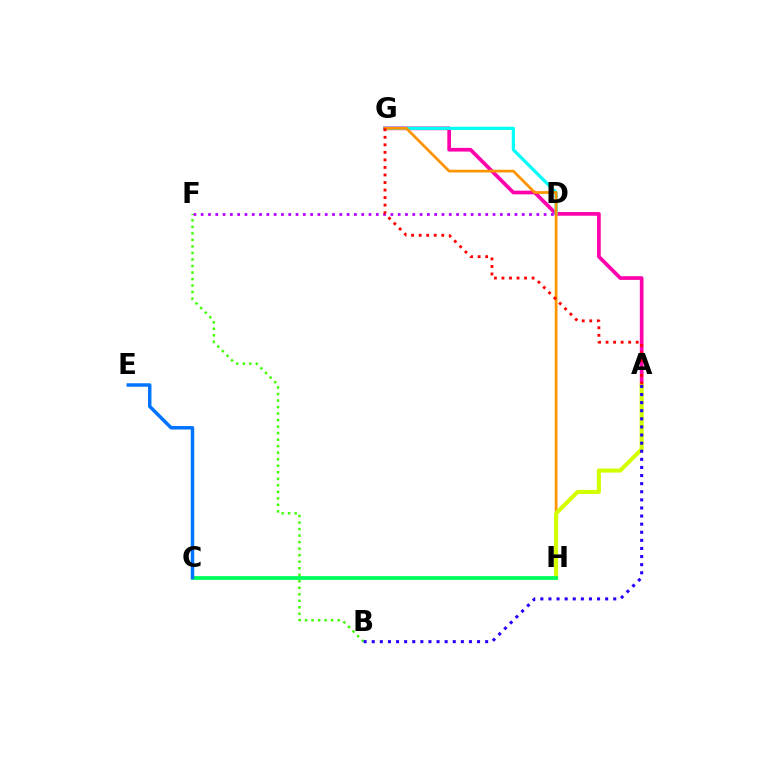{('A', 'G'): [{'color': '#ff00ac', 'line_style': 'solid', 'thickness': 2.66}, {'color': '#ff0000', 'line_style': 'dotted', 'thickness': 2.05}], ('D', 'F'): [{'color': '#b900ff', 'line_style': 'dotted', 'thickness': 1.98}], ('D', 'G'): [{'color': '#00fff6', 'line_style': 'solid', 'thickness': 2.29}], ('G', 'H'): [{'color': '#ff9400', 'line_style': 'solid', 'thickness': 1.96}], ('B', 'F'): [{'color': '#3dff00', 'line_style': 'dotted', 'thickness': 1.77}], ('A', 'H'): [{'color': '#d1ff00', 'line_style': 'solid', 'thickness': 2.94}], ('A', 'B'): [{'color': '#2500ff', 'line_style': 'dotted', 'thickness': 2.2}], ('C', 'H'): [{'color': '#00ff5c', 'line_style': 'solid', 'thickness': 2.74}], ('C', 'E'): [{'color': '#0074ff', 'line_style': 'solid', 'thickness': 2.51}]}